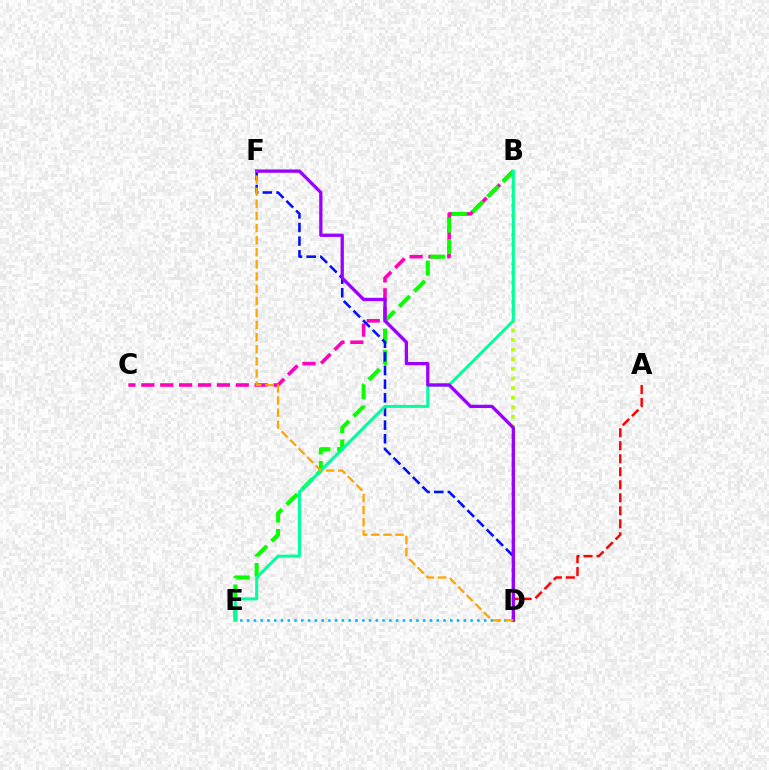{('B', 'C'): [{'color': '#ff00bd', 'line_style': 'dashed', 'thickness': 2.57}], ('A', 'D'): [{'color': '#ff0000', 'line_style': 'dashed', 'thickness': 1.77}], ('D', 'E'): [{'color': '#00b5ff', 'line_style': 'dotted', 'thickness': 1.84}], ('B', 'E'): [{'color': '#08ff00', 'line_style': 'dashed', 'thickness': 2.91}, {'color': '#00ff9d', 'line_style': 'solid', 'thickness': 2.17}], ('B', 'D'): [{'color': '#b3ff00', 'line_style': 'dotted', 'thickness': 2.61}], ('D', 'F'): [{'color': '#0010ff', 'line_style': 'dashed', 'thickness': 1.85}, {'color': '#9b00ff', 'line_style': 'solid', 'thickness': 2.37}, {'color': '#ffa500', 'line_style': 'dashed', 'thickness': 1.65}]}